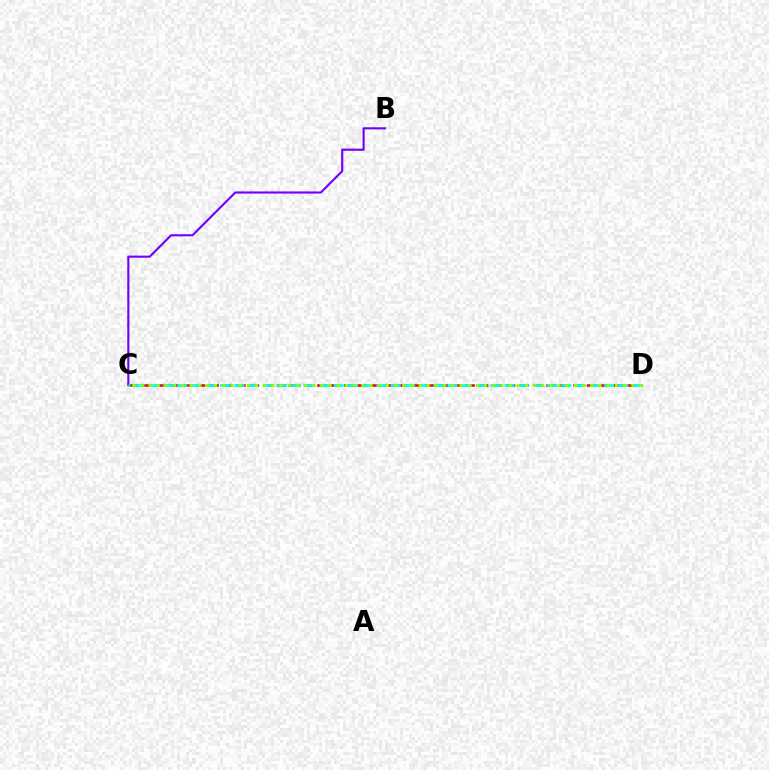{('C', 'D'): [{'color': '#ff0000', 'line_style': 'dashed', 'thickness': 1.83}, {'color': '#00fff6', 'line_style': 'dashed', 'thickness': 1.93}, {'color': '#84ff00', 'line_style': 'dotted', 'thickness': 2.22}], ('B', 'C'): [{'color': '#7200ff', 'line_style': 'solid', 'thickness': 1.53}]}